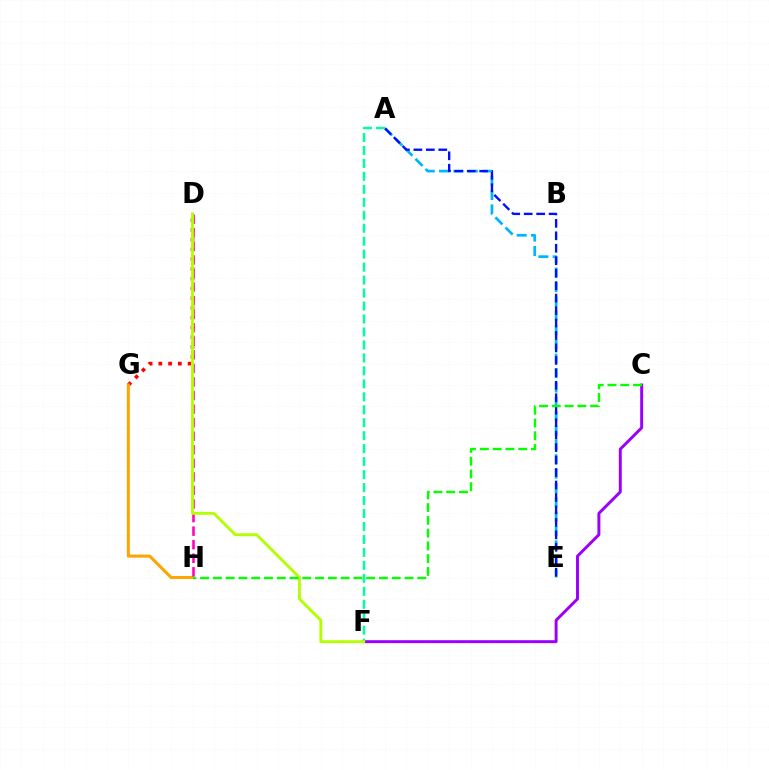{('D', 'G'): [{'color': '#ff0000', 'line_style': 'dotted', 'thickness': 2.65}], ('A', 'E'): [{'color': '#00b5ff', 'line_style': 'dashed', 'thickness': 1.95}, {'color': '#0010ff', 'line_style': 'dashed', 'thickness': 1.69}], ('C', 'F'): [{'color': '#9b00ff', 'line_style': 'solid', 'thickness': 2.13}], ('G', 'H'): [{'color': '#ffa500', 'line_style': 'solid', 'thickness': 2.18}], ('D', 'H'): [{'color': '#ff00bd', 'line_style': 'dashed', 'thickness': 1.84}], ('A', 'F'): [{'color': '#00ff9d', 'line_style': 'dashed', 'thickness': 1.76}], ('D', 'F'): [{'color': '#b3ff00', 'line_style': 'solid', 'thickness': 2.07}], ('C', 'H'): [{'color': '#08ff00', 'line_style': 'dashed', 'thickness': 1.74}]}